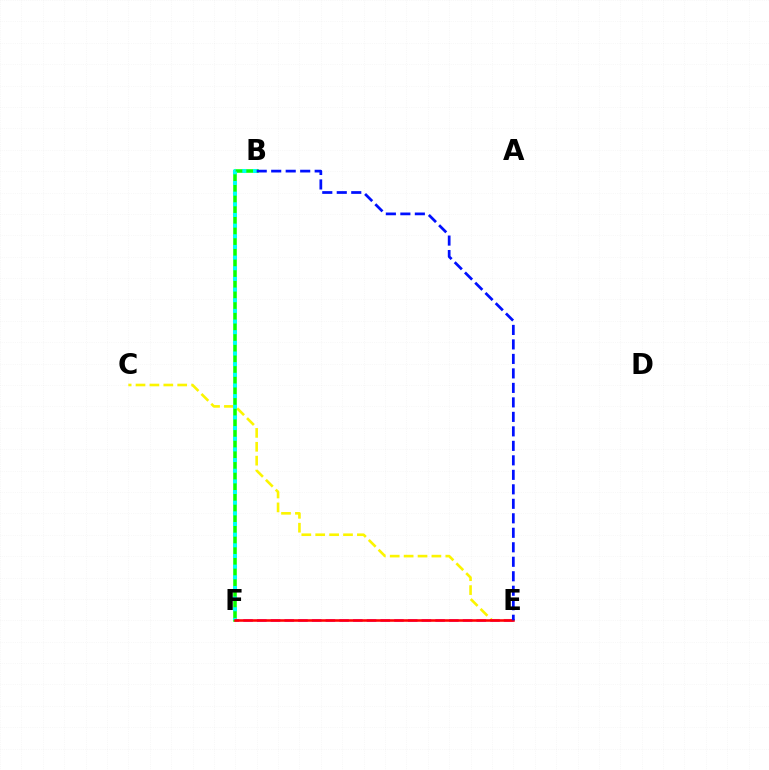{('C', 'E'): [{'color': '#fcf500', 'line_style': 'dashed', 'thickness': 1.89}], ('B', 'F'): [{'color': '#08ff00', 'line_style': 'solid', 'thickness': 2.56}, {'color': '#00fff6', 'line_style': 'dotted', 'thickness': 2.9}], ('E', 'F'): [{'color': '#ee00ff', 'line_style': 'dashed', 'thickness': 1.86}, {'color': '#ff0000', 'line_style': 'solid', 'thickness': 1.84}], ('B', 'E'): [{'color': '#0010ff', 'line_style': 'dashed', 'thickness': 1.97}]}